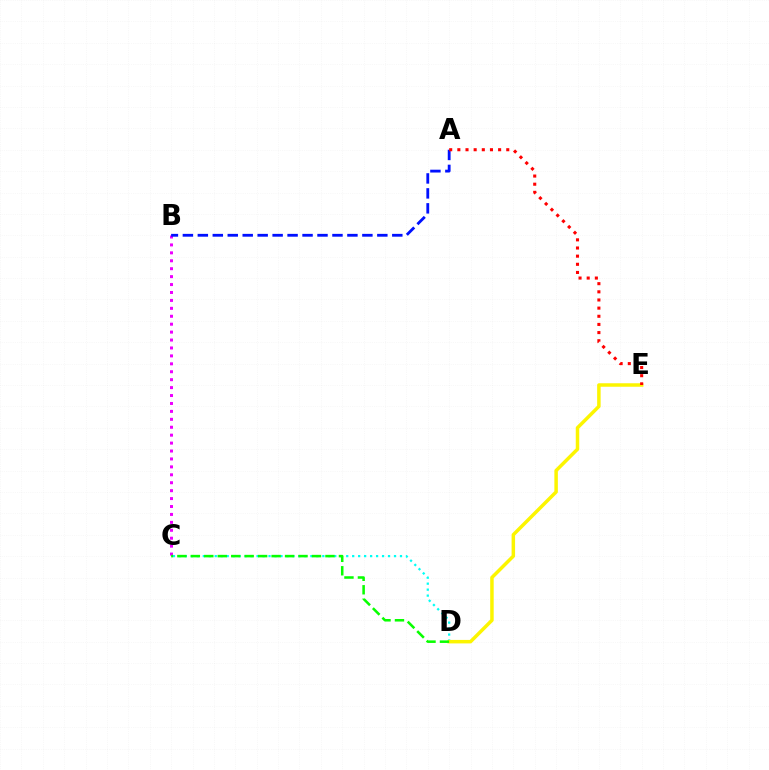{('B', 'C'): [{'color': '#ee00ff', 'line_style': 'dotted', 'thickness': 2.15}], ('C', 'D'): [{'color': '#00fff6', 'line_style': 'dotted', 'thickness': 1.62}, {'color': '#08ff00', 'line_style': 'dashed', 'thickness': 1.83}], ('D', 'E'): [{'color': '#fcf500', 'line_style': 'solid', 'thickness': 2.51}], ('A', 'B'): [{'color': '#0010ff', 'line_style': 'dashed', 'thickness': 2.03}], ('A', 'E'): [{'color': '#ff0000', 'line_style': 'dotted', 'thickness': 2.21}]}